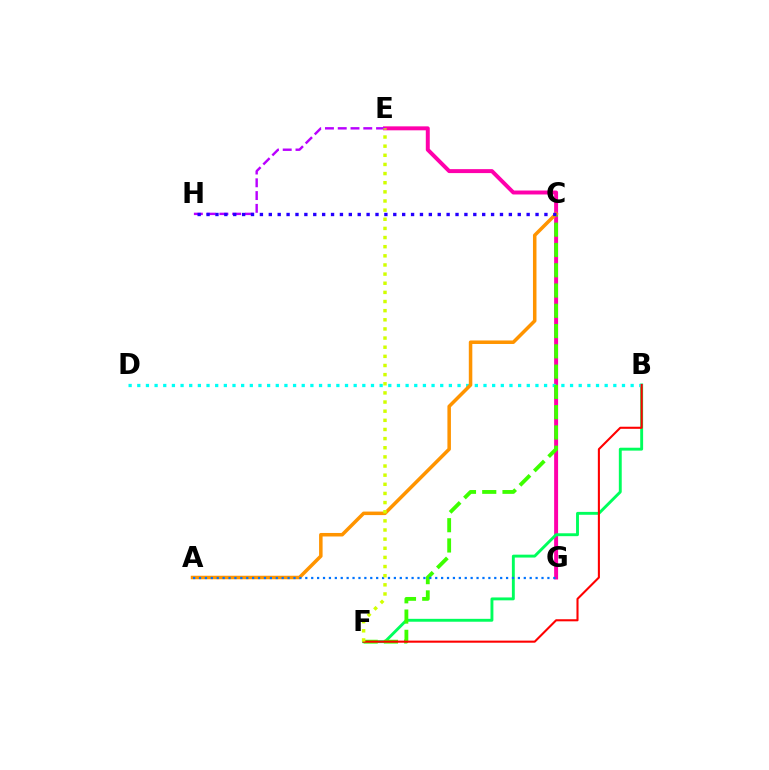{('E', 'G'): [{'color': '#ff00ac', 'line_style': 'solid', 'thickness': 2.85}], ('B', 'F'): [{'color': '#00ff5c', 'line_style': 'solid', 'thickness': 2.08}, {'color': '#ff0000', 'line_style': 'solid', 'thickness': 1.5}], ('B', 'D'): [{'color': '#00fff6', 'line_style': 'dotted', 'thickness': 2.35}], ('C', 'F'): [{'color': '#3dff00', 'line_style': 'dashed', 'thickness': 2.75}], ('A', 'C'): [{'color': '#ff9400', 'line_style': 'solid', 'thickness': 2.53}], ('E', 'H'): [{'color': '#b900ff', 'line_style': 'dashed', 'thickness': 1.74}], ('A', 'G'): [{'color': '#0074ff', 'line_style': 'dotted', 'thickness': 1.6}], ('C', 'H'): [{'color': '#2500ff', 'line_style': 'dotted', 'thickness': 2.42}], ('E', 'F'): [{'color': '#d1ff00', 'line_style': 'dotted', 'thickness': 2.48}]}